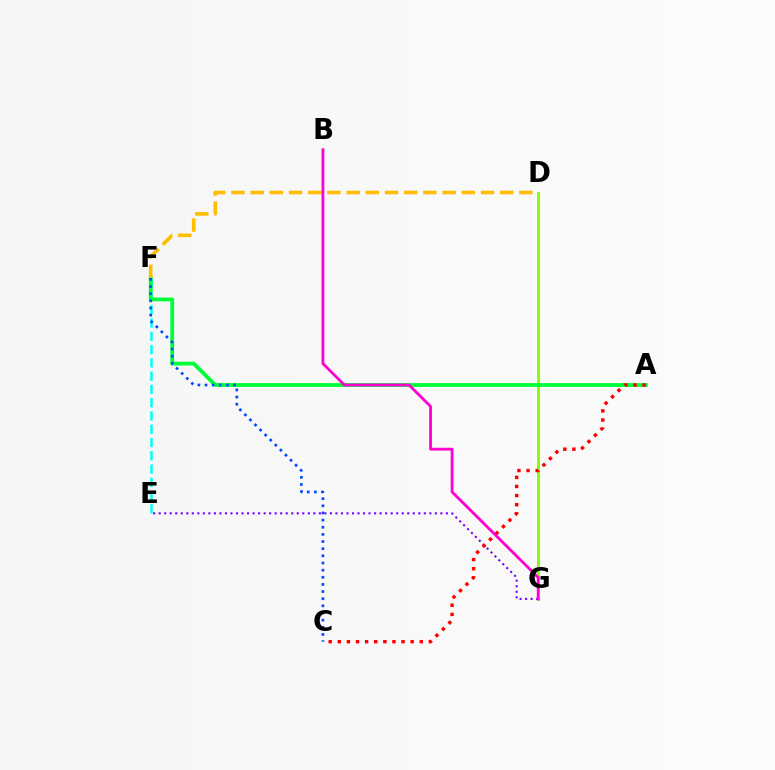{('D', 'G'): [{'color': '#84ff00', 'line_style': 'solid', 'thickness': 2.08}], ('E', 'F'): [{'color': '#00fff6', 'line_style': 'dashed', 'thickness': 1.8}], ('E', 'G'): [{'color': '#7200ff', 'line_style': 'dotted', 'thickness': 1.5}], ('A', 'F'): [{'color': '#00ff39', 'line_style': 'solid', 'thickness': 2.74}], ('A', 'C'): [{'color': '#ff0000', 'line_style': 'dotted', 'thickness': 2.47}], ('D', 'F'): [{'color': '#ffbd00', 'line_style': 'dashed', 'thickness': 2.61}], ('C', 'F'): [{'color': '#004bff', 'line_style': 'dotted', 'thickness': 1.94}], ('B', 'G'): [{'color': '#ff00cf', 'line_style': 'solid', 'thickness': 2.01}]}